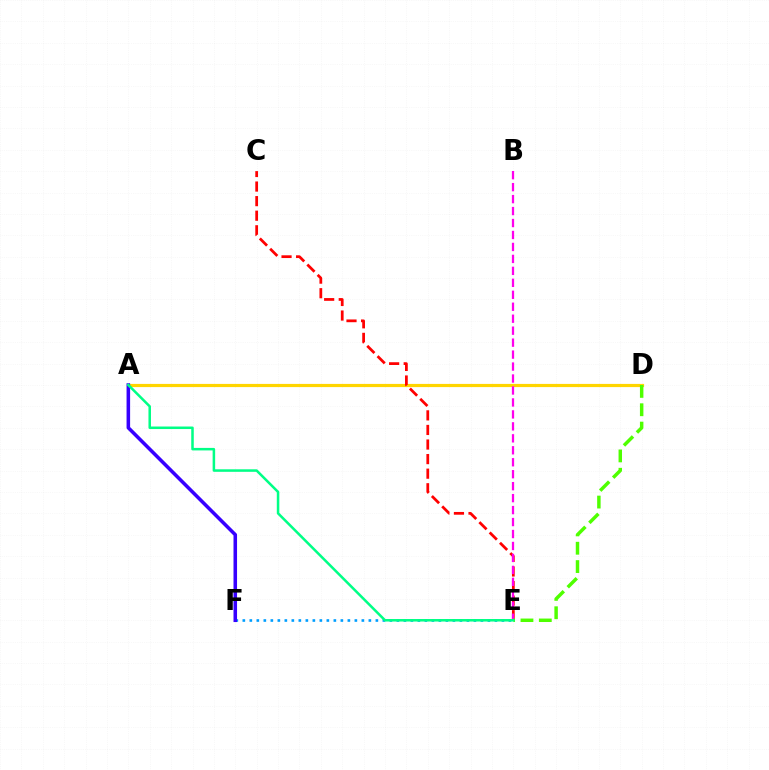{('A', 'D'): [{'color': '#ffd500', 'line_style': 'solid', 'thickness': 2.29}], ('E', 'F'): [{'color': '#009eff', 'line_style': 'dotted', 'thickness': 1.9}], ('C', 'E'): [{'color': '#ff0000', 'line_style': 'dashed', 'thickness': 1.98}], ('B', 'E'): [{'color': '#ff00ed', 'line_style': 'dashed', 'thickness': 1.62}], ('A', 'F'): [{'color': '#3700ff', 'line_style': 'solid', 'thickness': 2.56}], ('D', 'E'): [{'color': '#4fff00', 'line_style': 'dashed', 'thickness': 2.49}], ('A', 'E'): [{'color': '#00ff86', 'line_style': 'solid', 'thickness': 1.82}]}